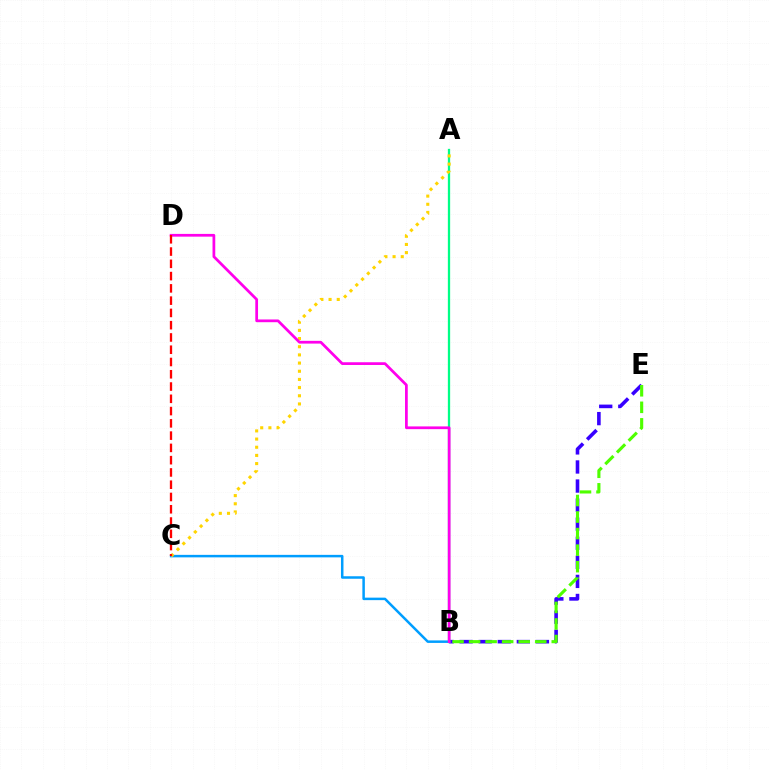{('B', 'E'): [{'color': '#3700ff', 'line_style': 'dashed', 'thickness': 2.59}, {'color': '#4fff00', 'line_style': 'dashed', 'thickness': 2.25}], ('A', 'B'): [{'color': '#00ff86', 'line_style': 'solid', 'thickness': 1.65}], ('B', 'C'): [{'color': '#009eff', 'line_style': 'solid', 'thickness': 1.8}], ('A', 'C'): [{'color': '#ffd500', 'line_style': 'dotted', 'thickness': 2.22}], ('B', 'D'): [{'color': '#ff00ed', 'line_style': 'solid', 'thickness': 1.97}], ('C', 'D'): [{'color': '#ff0000', 'line_style': 'dashed', 'thickness': 1.67}]}